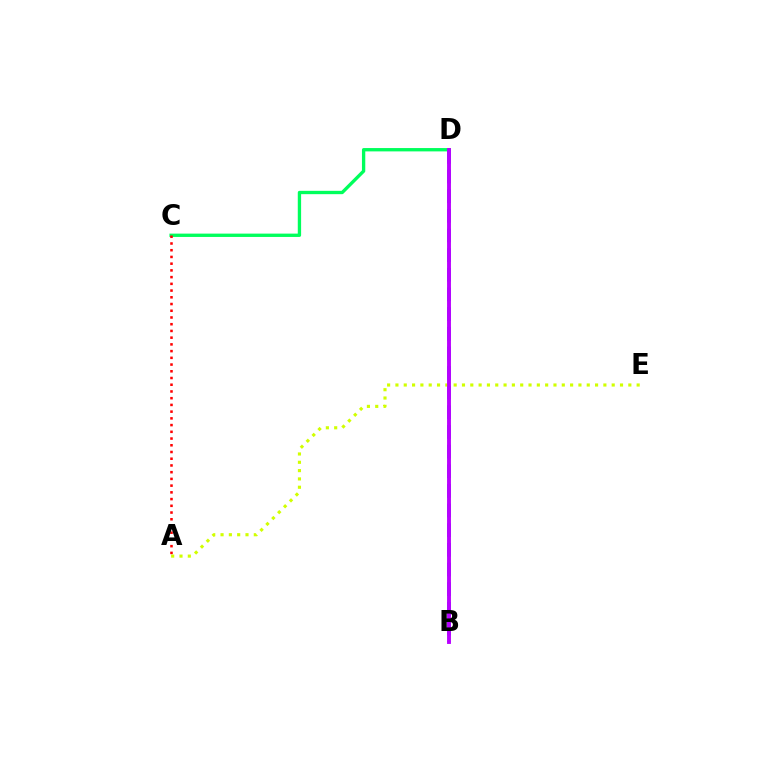{('A', 'E'): [{'color': '#d1ff00', 'line_style': 'dotted', 'thickness': 2.26}], ('C', 'D'): [{'color': '#00ff5c', 'line_style': 'solid', 'thickness': 2.4}], ('B', 'D'): [{'color': '#0074ff', 'line_style': 'dashed', 'thickness': 2.67}, {'color': '#b900ff', 'line_style': 'solid', 'thickness': 2.8}], ('A', 'C'): [{'color': '#ff0000', 'line_style': 'dotted', 'thickness': 1.83}]}